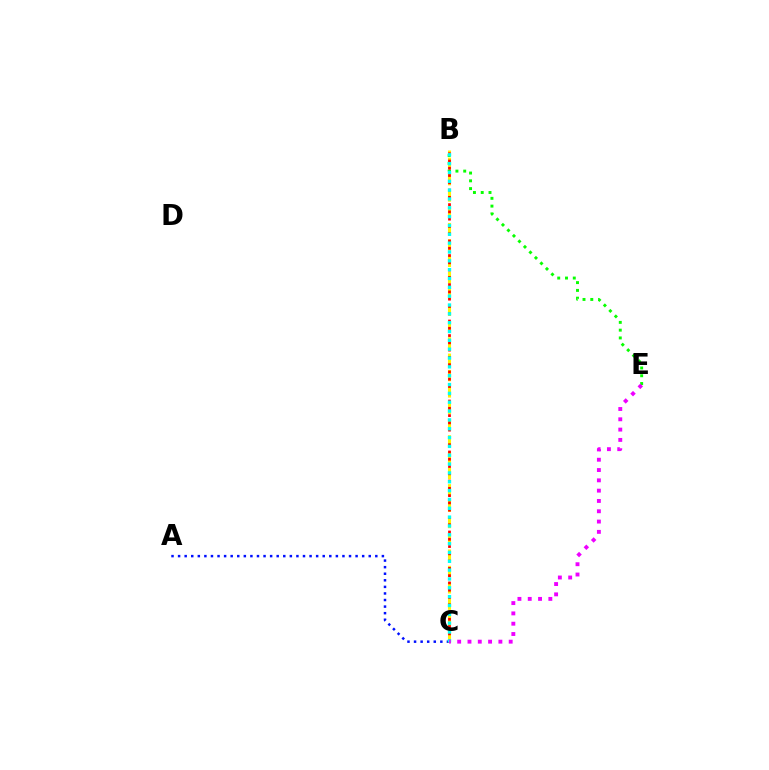{('A', 'C'): [{'color': '#0010ff', 'line_style': 'dotted', 'thickness': 1.79}], ('B', 'E'): [{'color': '#08ff00', 'line_style': 'dotted', 'thickness': 2.11}], ('B', 'C'): [{'color': '#fcf500', 'line_style': 'dashed', 'thickness': 2.22}, {'color': '#ff0000', 'line_style': 'dotted', 'thickness': 1.98}, {'color': '#00fff6', 'line_style': 'dotted', 'thickness': 2.4}], ('C', 'E'): [{'color': '#ee00ff', 'line_style': 'dotted', 'thickness': 2.8}]}